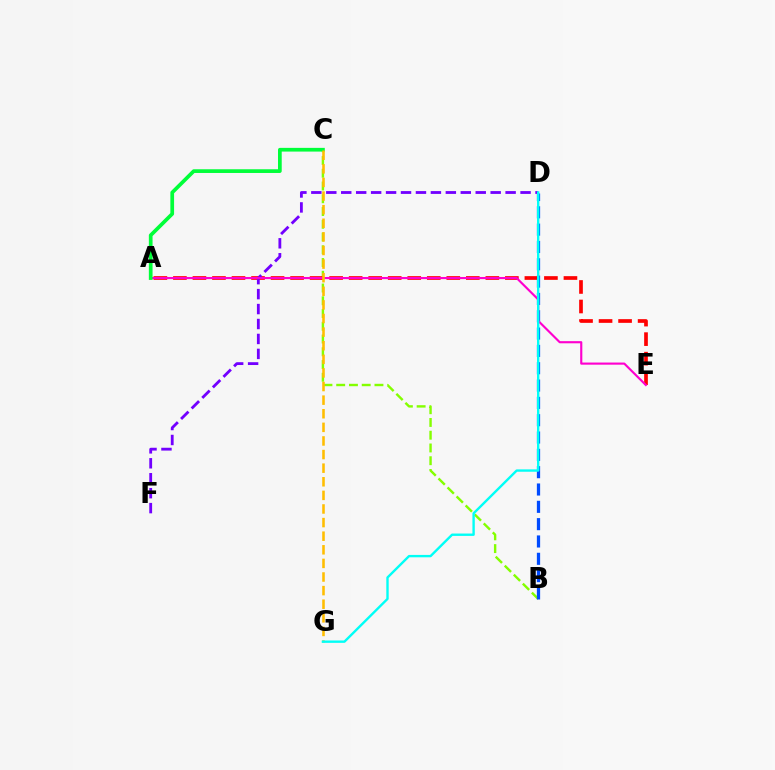{('B', 'C'): [{'color': '#84ff00', 'line_style': 'dashed', 'thickness': 1.73}], ('A', 'E'): [{'color': '#ff0000', 'line_style': 'dashed', 'thickness': 2.65}, {'color': '#ff00cf', 'line_style': 'solid', 'thickness': 1.54}], ('B', 'D'): [{'color': '#004bff', 'line_style': 'dashed', 'thickness': 2.35}], ('D', 'F'): [{'color': '#7200ff', 'line_style': 'dashed', 'thickness': 2.03}], ('A', 'C'): [{'color': '#00ff39', 'line_style': 'solid', 'thickness': 2.67}], ('C', 'G'): [{'color': '#ffbd00', 'line_style': 'dashed', 'thickness': 1.85}], ('D', 'G'): [{'color': '#00fff6', 'line_style': 'solid', 'thickness': 1.71}]}